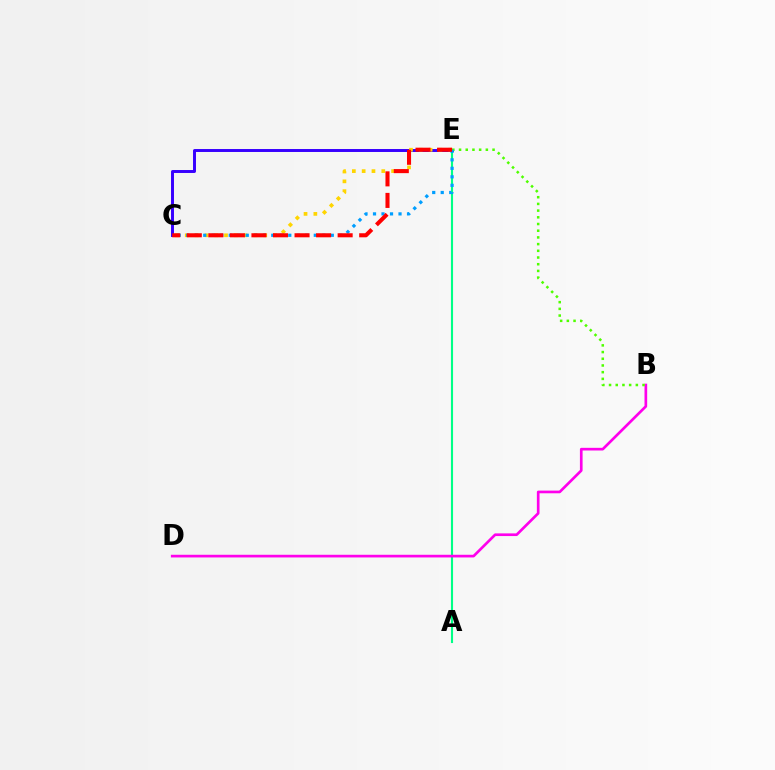{('A', 'E'): [{'color': '#00ff86', 'line_style': 'solid', 'thickness': 1.52}], ('C', 'E'): [{'color': '#3700ff', 'line_style': 'solid', 'thickness': 2.13}, {'color': '#ffd500', 'line_style': 'dotted', 'thickness': 2.67}, {'color': '#009eff', 'line_style': 'dotted', 'thickness': 2.31}, {'color': '#ff0000', 'line_style': 'dashed', 'thickness': 2.93}], ('B', 'D'): [{'color': '#ff00ed', 'line_style': 'solid', 'thickness': 1.93}], ('B', 'E'): [{'color': '#4fff00', 'line_style': 'dotted', 'thickness': 1.82}]}